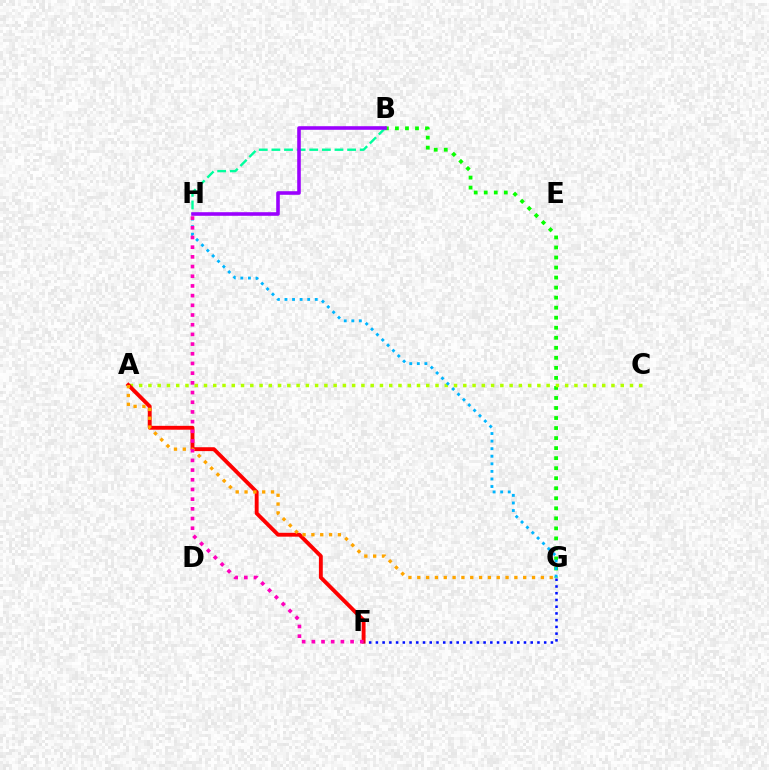{('B', 'G'): [{'color': '#08ff00', 'line_style': 'dotted', 'thickness': 2.73}], ('A', 'C'): [{'color': '#b3ff00', 'line_style': 'dotted', 'thickness': 2.52}], ('A', 'F'): [{'color': '#ff0000', 'line_style': 'solid', 'thickness': 2.79}], ('B', 'H'): [{'color': '#00ff9d', 'line_style': 'dashed', 'thickness': 1.71}, {'color': '#9b00ff', 'line_style': 'solid', 'thickness': 2.58}], ('F', 'G'): [{'color': '#0010ff', 'line_style': 'dotted', 'thickness': 1.83}], ('A', 'G'): [{'color': '#ffa500', 'line_style': 'dotted', 'thickness': 2.4}], ('G', 'H'): [{'color': '#00b5ff', 'line_style': 'dotted', 'thickness': 2.06}], ('F', 'H'): [{'color': '#ff00bd', 'line_style': 'dotted', 'thickness': 2.63}]}